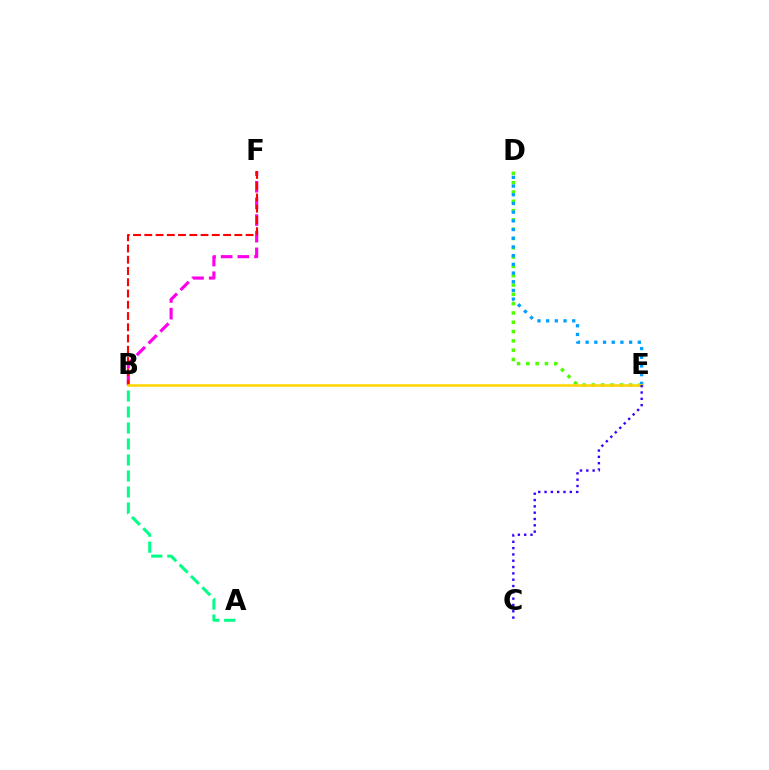{('B', 'F'): [{'color': '#ff00ed', 'line_style': 'dashed', 'thickness': 2.26}, {'color': '#ff0000', 'line_style': 'dashed', 'thickness': 1.53}], ('A', 'B'): [{'color': '#00ff86', 'line_style': 'dashed', 'thickness': 2.17}], ('D', 'E'): [{'color': '#4fff00', 'line_style': 'dotted', 'thickness': 2.53}, {'color': '#009eff', 'line_style': 'dotted', 'thickness': 2.36}], ('B', 'E'): [{'color': '#ffd500', 'line_style': 'solid', 'thickness': 1.82}], ('C', 'E'): [{'color': '#3700ff', 'line_style': 'dotted', 'thickness': 1.72}]}